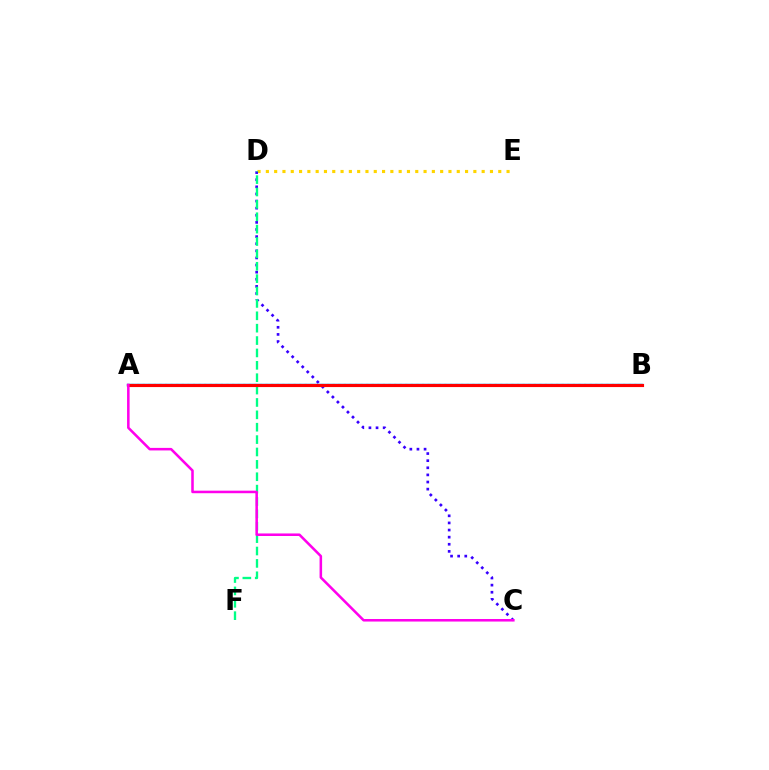{('A', 'B'): [{'color': '#4fff00', 'line_style': 'dotted', 'thickness': 1.52}, {'color': '#009eff', 'line_style': 'solid', 'thickness': 1.77}, {'color': '#ff0000', 'line_style': 'solid', 'thickness': 2.26}], ('D', 'E'): [{'color': '#ffd500', 'line_style': 'dotted', 'thickness': 2.26}], ('C', 'D'): [{'color': '#3700ff', 'line_style': 'dotted', 'thickness': 1.93}], ('D', 'F'): [{'color': '#00ff86', 'line_style': 'dashed', 'thickness': 1.68}], ('A', 'C'): [{'color': '#ff00ed', 'line_style': 'solid', 'thickness': 1.84}]}